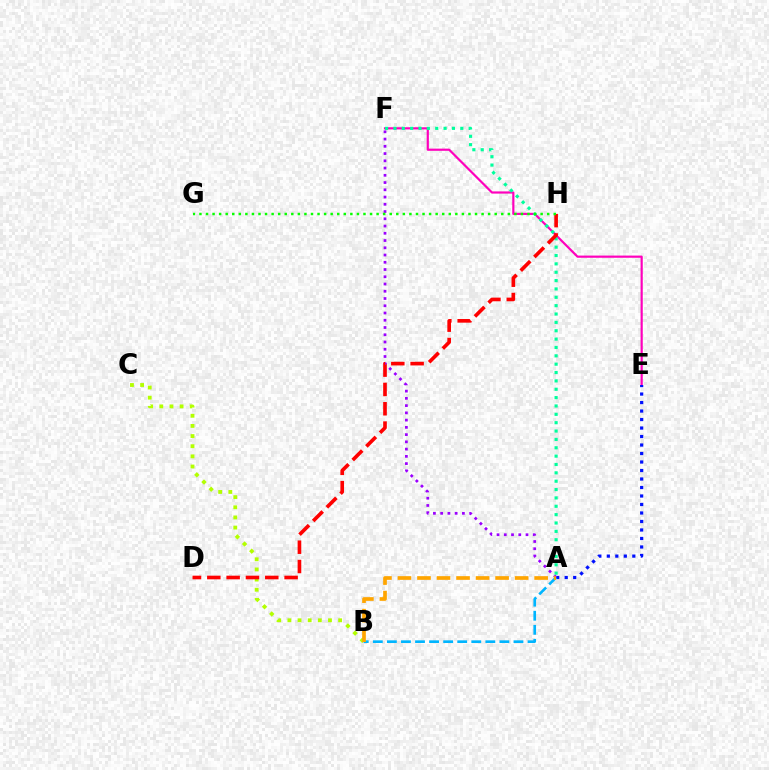{('B', 'C'): [{'color': '#b3ff00', 'line_style': 'dotted', 'thickness': 2.76}], ('E', 'F'): [{'color': '#ff00bd', 'line_style': 'solid', 'thickness': 1.57}], ('A', 'F'): [{'color': '#00ff9d', 'line_style': 'dotted', 'thickness': 2.27}, {'color': '#9b00ff', 'line_style': 'dotted', 'thickness': 1.97}], ('A', 'E'): [{'color': '#0010ff', 'line_style': 'dotted', 'thickness': 2.31}], ('A', 'B'): [{'color': '#00b5ff', 'line_style': 'dashed', 'thickness': 1.91}, {'color': '#ffa500', 'line_style': 'dashed', 'thickness': 2.65}], ('D', 'H'): [{'color': '#ff0000', 'line_style': 'dashed', 'thickness': 2.62}], ('G', 'H'): [{'color': '#08ff00', 'line_style': 'dotted', 'thickness': 1.78}]}